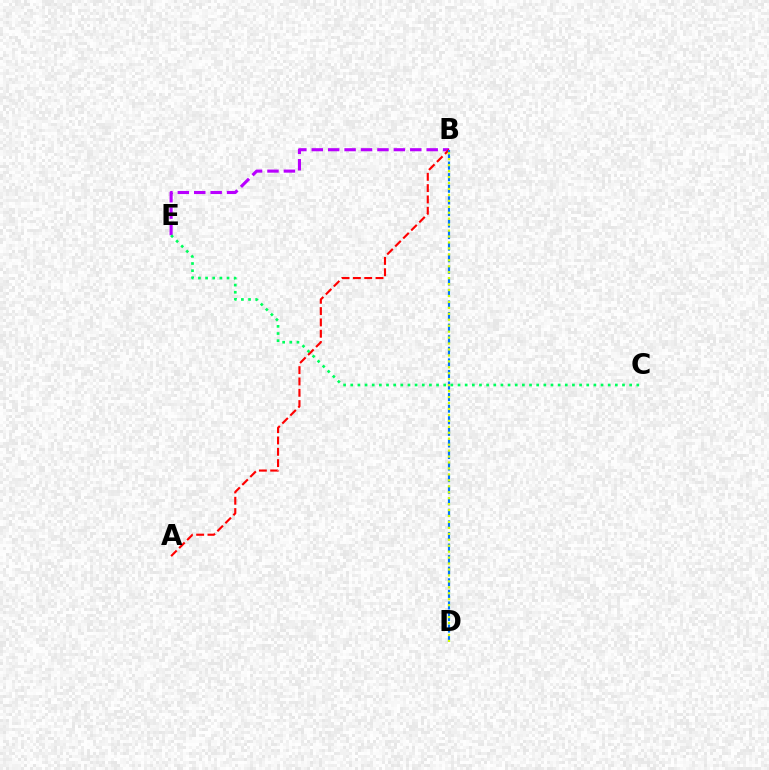{('B', 'E'): [{'color': '#b900ff', 'line_style': 'dashed', 'thickness': 2.23}], ('A', 'B'): [{'color': '#ff0000', 'line_style': 'dashed', 'thickness': 1.54}], ('B', 'D'): [{'color': '#0074ff', 'line_style': 'dashed', 'thickness': 1.57}, {'color': '#d1ff00', 'line_style': 'dotted', 'thickness': 1.62}], ('C', 'E'): [{'color': '#00ff5c', 'line_style': 'dotted', 'thickness': 1.94}]}